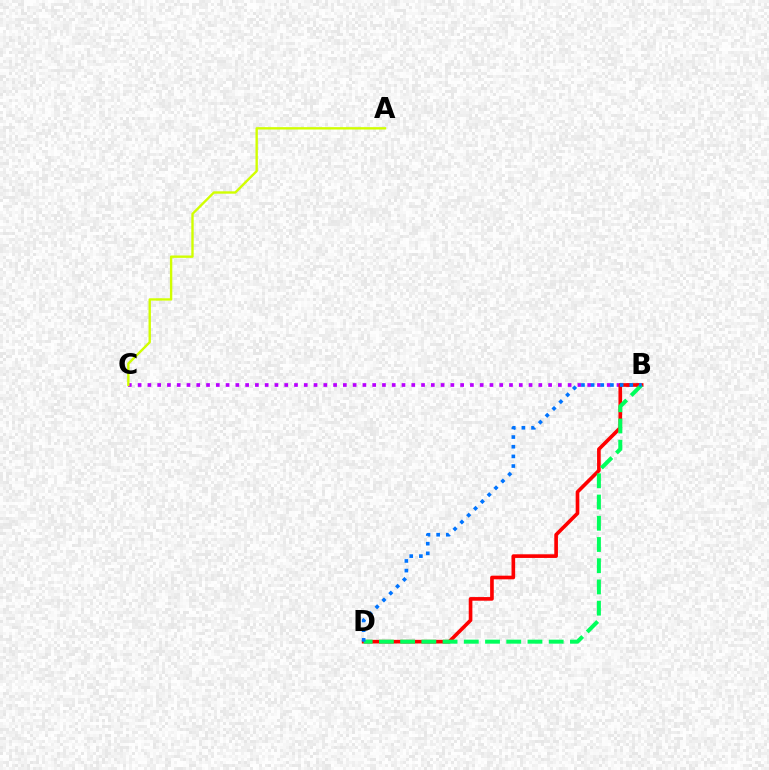{('B', 'C'): [{'color': '#b900ff', 'line_style': 'dotted', 'thickness': 2.66}], ('B', 'D'): [{'color': '#ff0000', 'line_style': 'solid', 'thickness': 2.63}, {'color': '#00ff5c', 'line_style': 'dashed', 'thickness': 2.88}, {'color': '#0074ff', 'line_style': 'dotted', 'thickness': 2.63}], ('A', 'C'): [{'color': '#d1ff00', 'line_style': 'solid', 'thickness': 1.71}]}